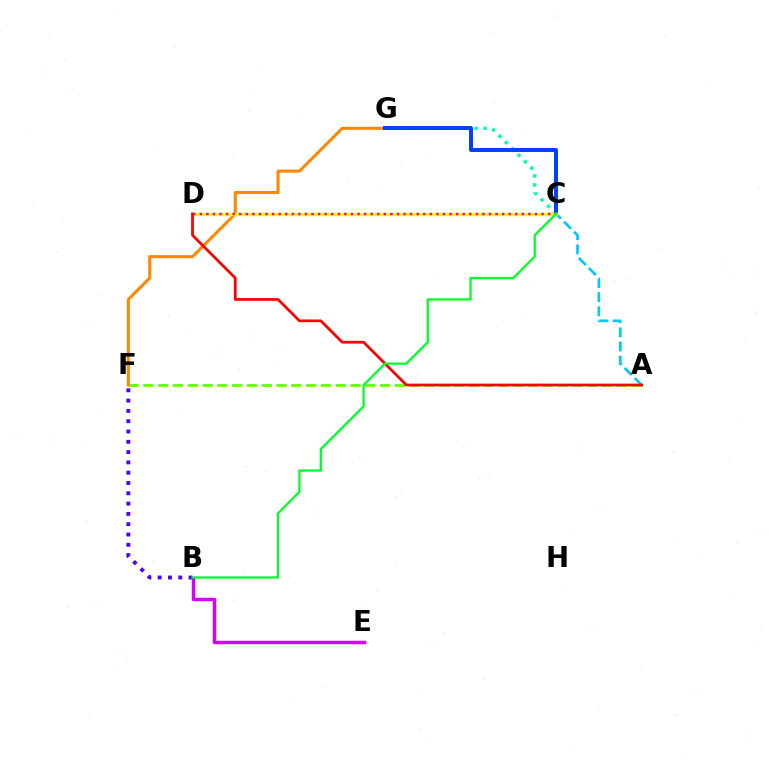{('A', 'F'): [{'color': '#66ff00', 'line_style': 'dashed', 'thickness': 2.01}], ('A', 'C'): [{'color': '#00c7ff', 'line_style': 'dashed', 'thickness': 1.92}], ('C', 'G'): [{'color': '#00ffaf', 'line_style': 'dotted', 'thickness': 2.45}, {'color': '#003fff', 'line_style': 'solid', 'thickness': 2.84}], ('F', 'G'): [{'color': '#ff8800', 'line_style': 'solid', 'thickness': 2.19}], ('C', 'D'): [{'color': '#eeff00', 'line_style': 'solid', 'thickness': 2.43}, {'color': '#ff00a0', 'line_style': 'dotted', 'thickness': 1.79}], ('B', 'E'): [{'color': '#d600ff', 'line_style': 'solid', 'thickness': 2.48}], ('B', 'F'): [{'color': '#4f00ff', 'line_style': 'dotted', 'thickness': 2.8}], ('A', 'D'): [{'color': '#ff0000', 'line_style': 'solid', 'thickness': 1.98}], ('B', 'C'): [{'color': '#00ff27', 'line_style': 'solid', 'thickness': 1.64}]}